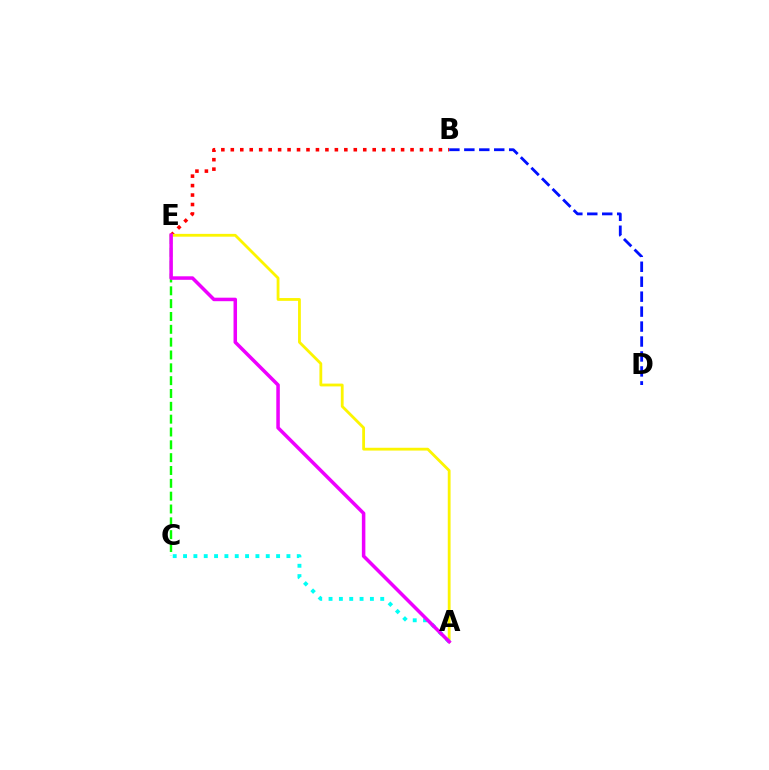{('C', 'E'): [{'color': '#08ff00', 'line_style': 'dashed', 'thickness': 1.74}], ('B', 'E'): [{'color': '#ff0000', 'line_style': 'dotted', 'thickness': 2.57}], ('A', 'E'): [{'color': '#fcf500', 'line_style': 'solid', 'thickness': 2.02}, {'color': '#ee00ff', 'line_style': 'solid', 'thickness': 2.53}], ('A', 'C'): [{'color': '#00fff6', 'line_style': 'dotted', 'thickness': 2.81}], ('B', 'D'): [{'color': '#0010ff', 'line_style': 'dashed', 'thickness': 2.03}]}